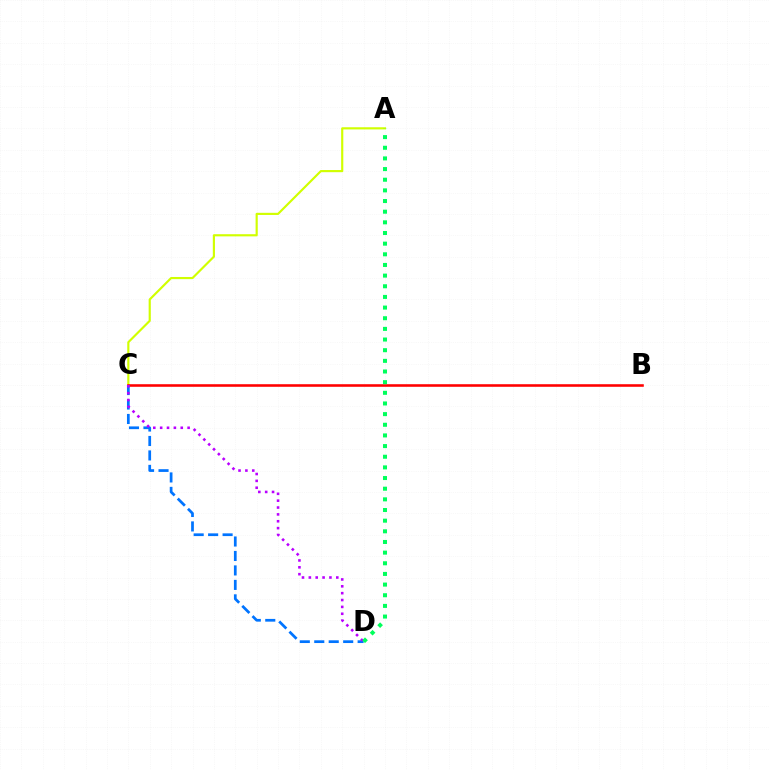{('A', 'C'): [{'color': '#d1ff00', 'line_style': 'solid', 'thickness': 1.55}], ('B', 'C'): [{'color': '#ff0000', 'line_style': 'solid', 'thickness': 1.86}], ('C', 'D'): [{'color': '#0074ff', 'line_style': 'dashed', 'thickness': 1.96}, {'color': '#b900ff', 'line_style': 'dotted', 'thickness': 1.86}], ('A', 'D'): [{'color': '#00ff5c', 'line_style': 'dotted', 'thickness': 2.89}]}